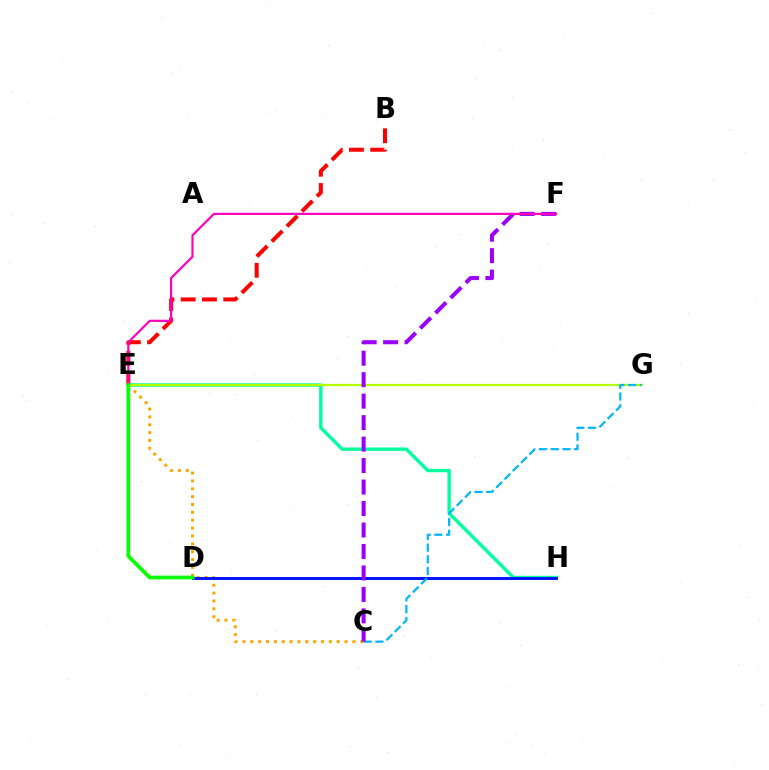{('E', 'H'): [{'color': '#00ff9d', 'line_style': 'solid', 'thickness': 2.43}], ('C', 'E'): [{'color': '#ffa500', 'line_style': 'dotted', 'thickness': 2.13}], ('D', 'H'): [{'color': '#0010ff', 'line_style': 'solid', 'thickness': 2.09}], ('B', 'E'): [{'color': '#ff0000', 'line_style': 'dashed', 'thickness': 2.89}], ('E', 'G'): [{'color': '#b3ff00', 'line_style': 'solid', 'thickness': 1.6}], ('C', 'G'): [{'color': '#00b5ff', 'line_style': 'dashed', 'thickness': 1.59}], ('C', 'F'): [{'color': '#9b00ff', 'line_style': 'dashed', 'thickness': 2.92}], ('E', 'F'): [{'color': '#ff00bd', 'line_style': 'solid', 'thickness': 1.58}], ('D', 'E'): [{'color': '#08ff00', 'line_style': 'solid', 'thickness': 2.7}]}